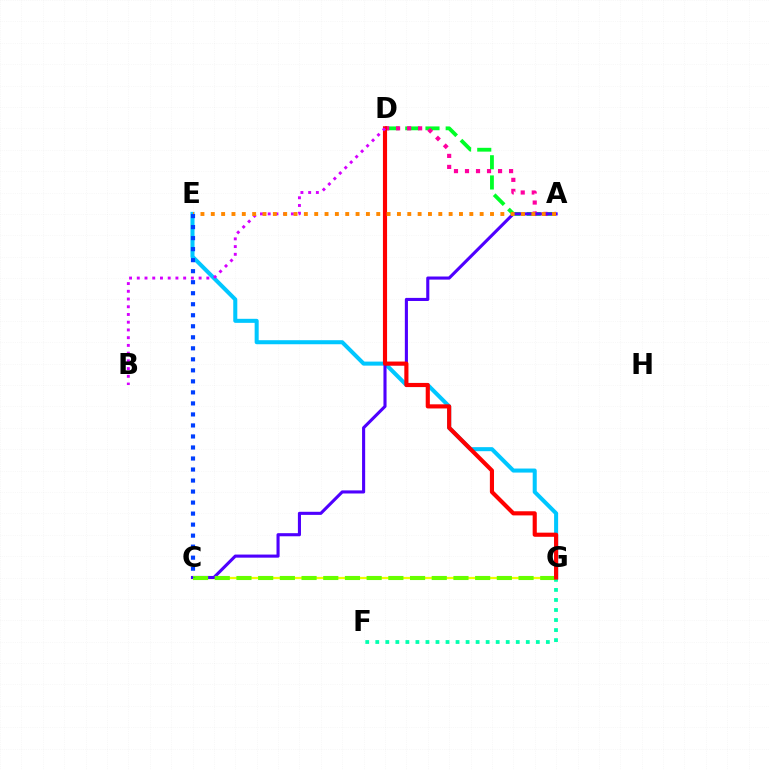{('C', 'G'): [{'color': '#eeff00', 'line_style': 'solid', 'thickness': 1.64}, {'color': '#66ff00', 'line_style': 'dashed', 'thickness': 2.95}], ('E', 'G'): [{'color': '#00c7ff', 'line_style': 'solid', 'thickness': 2.91}], ('A', 'D'): [{'color': '#00ff27', 'line_style': 'dashed', 'thickness': 2.75}, {'color': '#ff00a0', 'line_style': 'dotted', 'thickness': 2.99}], ('A', 'C'): [{'color': '#4f00ff', 'line_style': 'solid', 'thickness': 2.23}], ('F', 'G'): [{'color': '#00ffaf', 'line_style': 'dotted', 'thickness': 2.73}], ('D', 'G'): [{'color': '#ff0000', 'line_style': 'solid', 'thickness': 2.98}], ('B', 'D'): [{'color': '#d600ff', 'line_style': 'dotted', 'thickness': 2.1}], ('A', 'E'): [{'color': '#ff8800', 'line_style': 'dotted', 'thickness': 2.81}], ('C', 'E'): [{'color': '#003fff', 'line_style': 'dotted', 'thickness': 2.99}]}